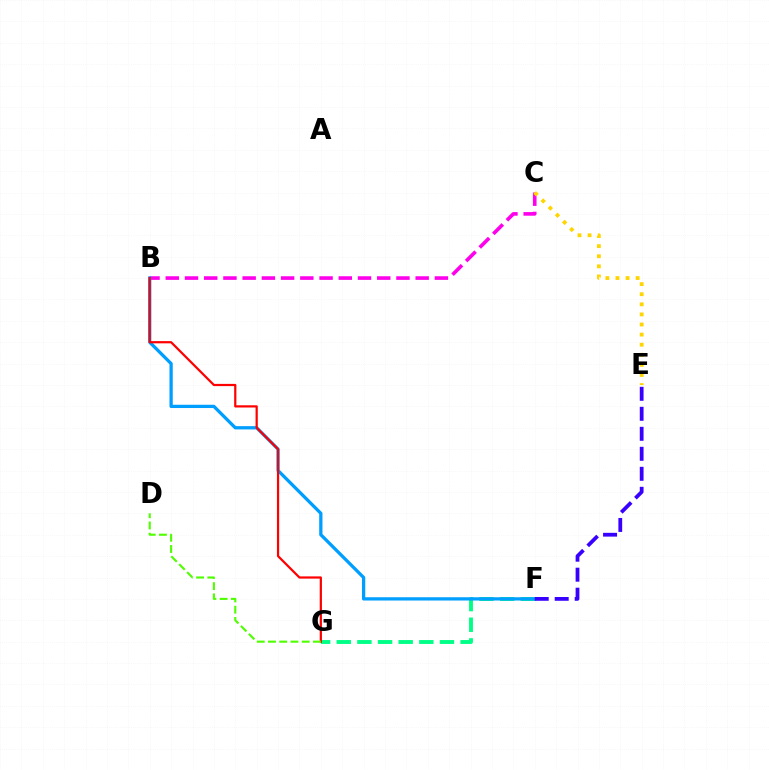{('B', 'C'): [{'color': '#ff00ed', 'line_style': 'dashed', 'thickness': 2.61}], ('F', 'G'): [{'color': '#00ff86', 'line_style': 'dashed', 'thickness': 2.8}], ('B', 'F'): [{'color': '#009eff', 'line_style': 'solid', 'thickness': 2.35}], ('B', 'G'): [{'color': '#ff0000', 'line_style': 'solid', 'thickness': 1.6}], ('C', 'E'): [{'color': '#ffd500', 'line_style': 'dotted', 'thickness': 2.74}], ('E', 'F'): [{'color': '#3700ff', 'line_style': 'dashed', 'thickness': 2.72}], ('D', 'G'): [{'color': '#4fff00', 'line_style': 'dashed', 'thickness': 1.53}]}